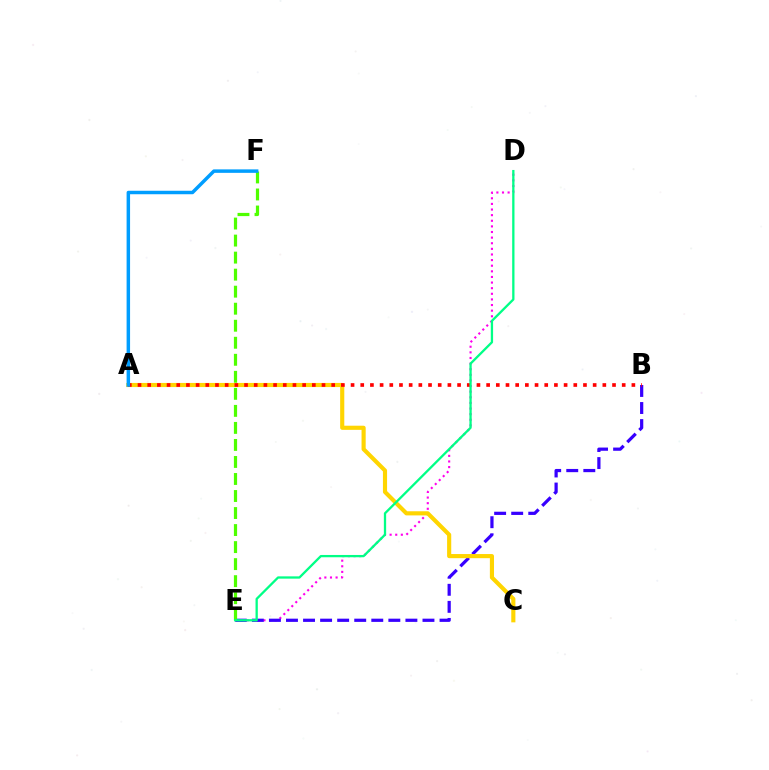{('D', 'E'): [{'color': '#ff00ed', 'line_style': 'dotted', 'thickness': 1.53}, {'color': '#00ff86', 'line_style': 'solid', 'thickness': 1.65}], ('B', 'E'): [{'color': '#3700ff', 'line_style': 'dashed', 'thickness': 2.32}], ('E', 'F'): [{'color': '#4fff00', 'line_style': 'dashed', 'thickness': 2.31}], ('A', 'C'): [{'color': '#ffd500', 'line_style': 'solid', 'thickness': 2.98}], ('A', 'B'): [{'color': '#ff0000', 'line_style': 'dotted', 'thickness': 2.63}], ('A', 'F'): [{'color': '#009eff', 'line_style': 'solid', 'thickness': 2.5}]}